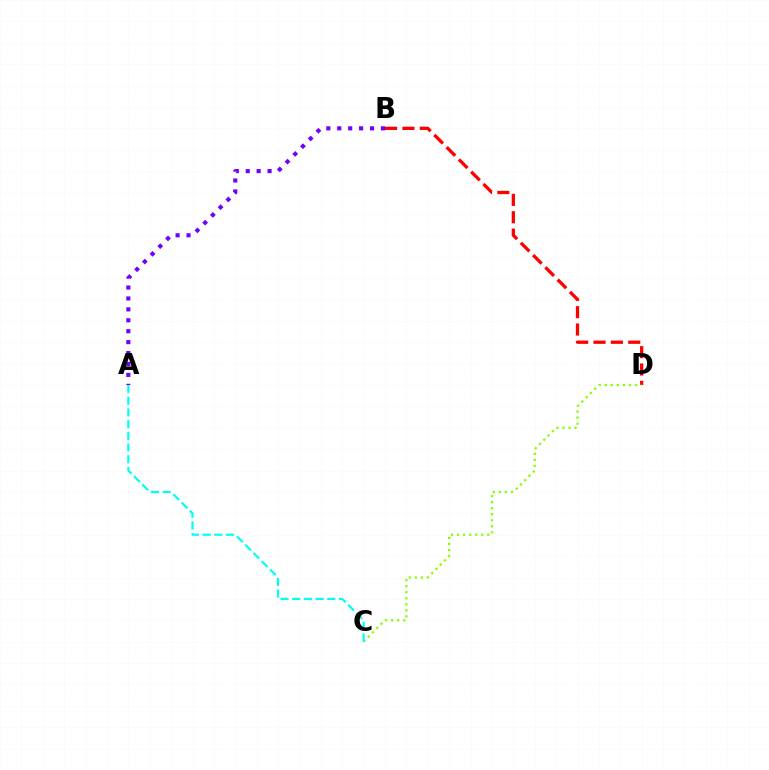{('A', 'B'): [{'color': '#7200ff', 'line_style': 'dotted', 'thickness': 2.97}], ('B', 'D'): [{'color': '#ff0000', 'line_style': 'dashed', 'thickness': 2.36}], ('C', 'D'): [{'color': '#84ff00', 'line_style': 'dotted', 'thickness': 1.64}], ('A', 'C'): [{'color': '#00fff6', 'line_style': 'dashed', 'thickness': 1.59}]}